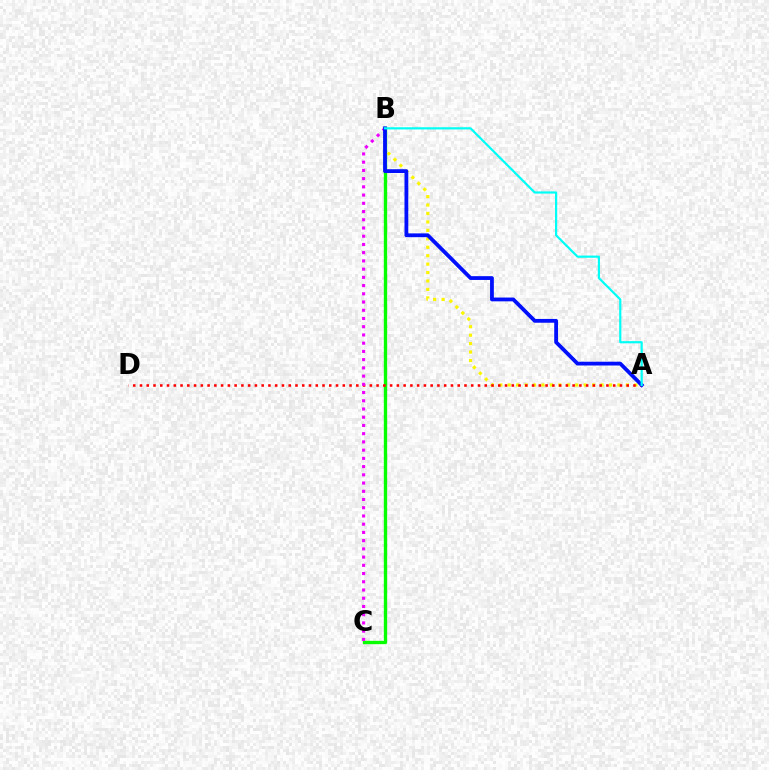{('B', 'C'): [{'color': '#08ff00', 'line_style': 'solid', 'thickness': 2.4}, {'color': '#ee00ff', 'line_style': 'dotted', 'thickness': 2.24}], ('A', 'B'): [{'color': '#fcf500', 'line_style': 'dotted', 'thickness': 2.29}, {'color': '#0010ff', 'line_style': 'solid', 'thickness': 2.74}, {'color': '#00fff6', 'line_style': 'solid', 'thickness': 1.57}], ('A', 'D'): [{'color': '#ff0000', 'line_style': 'dotted', 'thickness': 1.84}]}